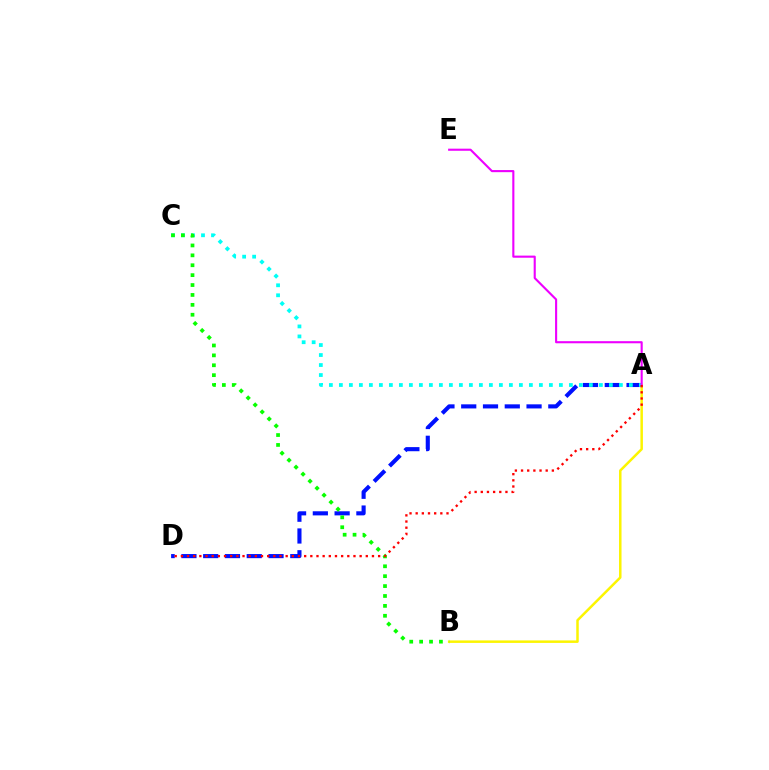{('A', 'D'): [{'color': '#0010ff', 'line_style': 'dashed', 'thickness': 2.96}, {'color': '#ff0000', 'line_style': 'dotted', 'thickness': 1.67}], ('A', 'B'): [{'color': '#fcf500', 'line_style': 'solid', 'thickness': 1.8}], ('A', 'C'): [{'color': '#00fff6', 'line_style': 'dotted', 'thickness': 2.72}], ('B', 'C'): [{'color': '#08ff00', 'line_style': 'dotted', 'thickness': 2.69}], ('A', 'E'): [{'color': '#ee00ff', 'line_style': 'solid', 'thickness': 1.52}]}